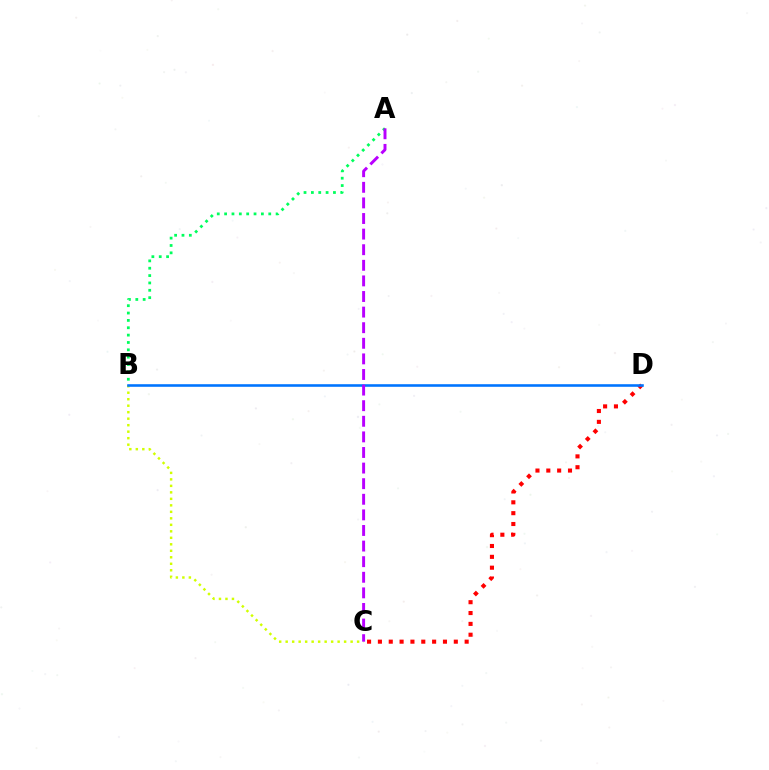{('C', 'D'): [{'color': '#ff0000', 'line_style': 'dotted', 'thickness': 2.95}], ('A', 'B'): [{'color': '#00ff5c', 'line_style': 'dotted', 'thickness': 2.0}], ('B', 'C'): [{'color': '#d1ff00', 'line_style': 'dotted', 'thickness': 1.76}], ('B', 'D'): [{'color': '#0074ff', 'line_style': 'solid', 'thickness': 1.87}], ('A', 'C'): [{'color': '#b900ff', 'line_style': 'dashed', 'thickness': 2.12}]}